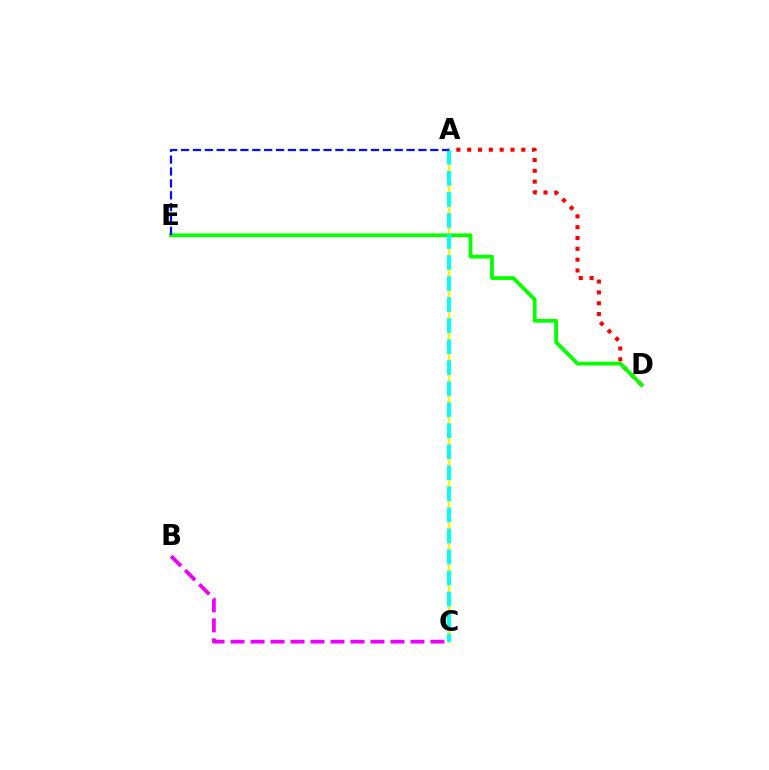{('A', 'C'): [{'color': '#fcf500', 'line_style': 'solid', 'thickness': 1.72}, {'color': '#00fff6', 'line_style': 'dashed', 'thickness': 2.86}], ('A', 'D'): [{'color': '#ff0000', 'line_style': 'dotted', 'thickness': 2.94}], ('D', 'E'): [{'color': '#08ff00', 'line_style': 'solid', 'thickness': 2.73}], ('A', 'E'): [{'color': '#0010ff', 'line_style': 'dashed', 'thickness': 1.61}], ('B', 'C'): [{'color': '#ee00ff', 'line_style': 'dashed', 'thickness': 2.72}]}